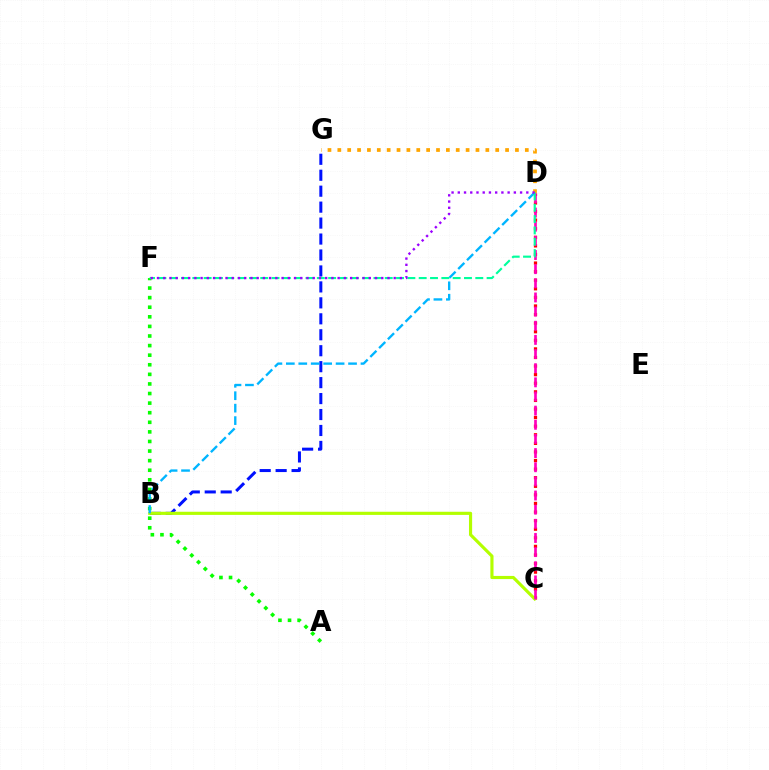{('C', 'D'): [{'color': '#ff0000', 'line_style': 'dotted', 'thickness': 2.33}, {'color': '#ff00bd', 'line_style': 'dashed', 'thickness': 1.92}], ('A', 'F'): [{'color': '#08ff00', 'line_style': 'dotted', 'thickness': 2.61}], ('B', 'G'): [{'color': '#0010ff', 'line_style': 'dashed', 'thickness': 2.17}], ('B', 'C'): [{'color': '#b3ff00', 'line_style': 'solid', 'thickness': 2.27}], ('D', 'G'): [{'color': '#ffa500', 'line_style': 'dotted', 'thickness': 2.68}], ('B', 'D'): [{'color': '#00b5ff', 'line_style': 'dashed', 'thickness': 1.69}], ('D', 'F'): [{'color': '#00ff9d', 'line_style': 'dashed', 'thickness': 1.54}, {'color': '#9b00ff', 'line_style': 'dotted', 'thickness': 1.69}]}